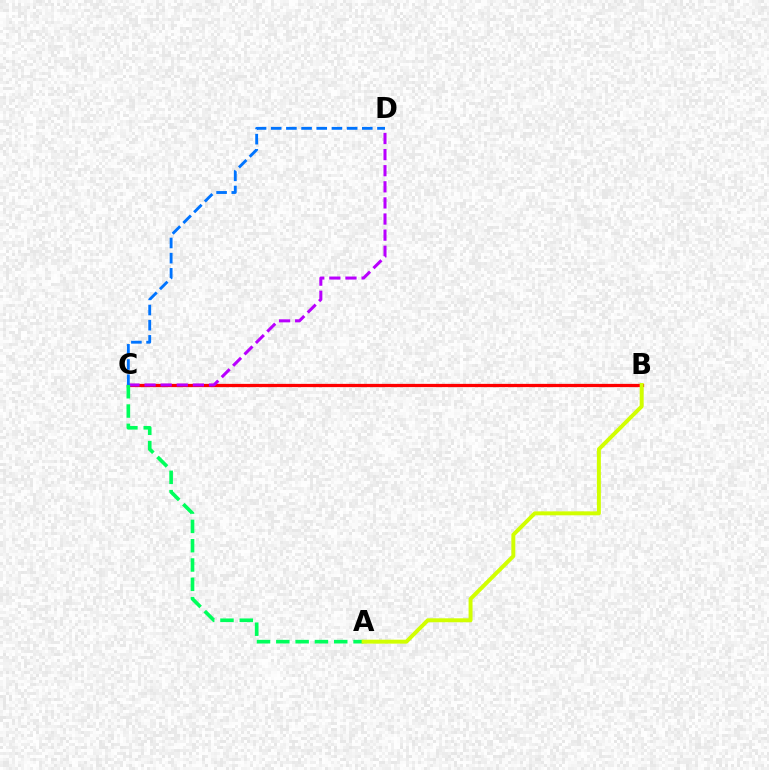{('B', 'C'): [{'color': '#ff0000', 'line_style': 'solid', 'thickness': 2.34}], ('C', 'D'): [{'color': '#b900ff', 'line_style': 'dashed', 'thickness': 2.19}, {'color': '#0074ff', 'line_style': 'dashed', 'thickness': 2.06}], ('A', 'C'): [{'color': '#00ff5c', 'line_style': 'dashed', 'thickness': 2.62}], ('A', 'B'): [{'color': '#d1ff00', 'line_style': 'solid', 'thickness': 2.84}]}